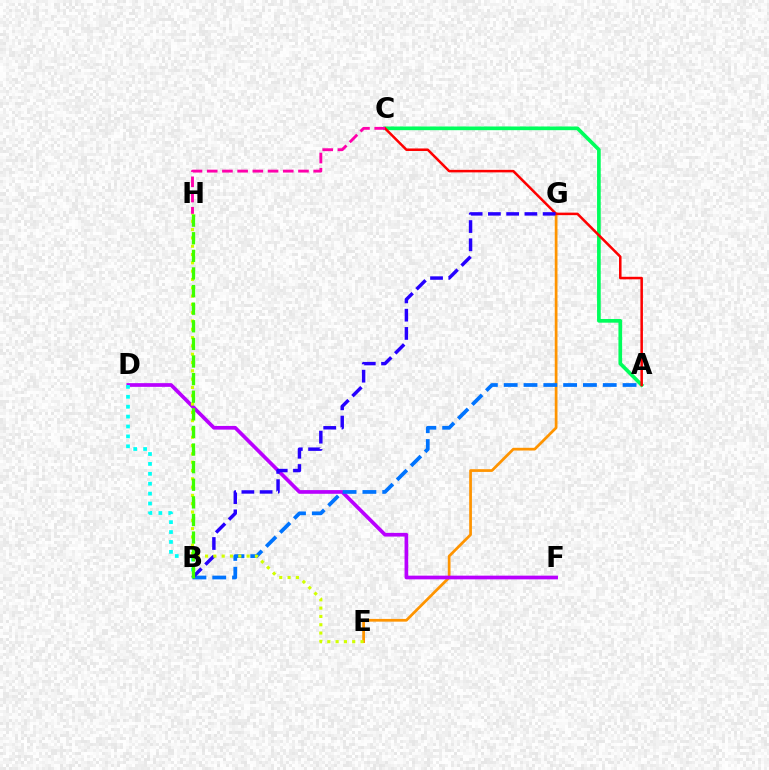{('A', 'C'): [{'color': '#00ff5c', 'line_style': 'solid', 'thickness': 2.65}, {'color': '#ff0000', 'line_style': 'solid', 'thickness': 1.82}], ('E', 'G'): [{'color': '#ff9400', 'line_style': 'solid', 'thickness': 1.97}], ('D', 'F'): [{'color': '#b900ff', 'line_style': 'solid', 'thickness': 2.66}], ('C', 'H'): [{'color': '#ff00ac', 'line_style': 'dashed', 'thickness': 2.07}], ('A', 'B'): [{'color': '#0074ff', 'line_style': 'dashed', 'thickness': 2.69}], ('B', 'G'): [{'color': '#2500ff', 'line_style': 'dashed', 'thickness': 2.48}], ('E', 'H'): [{'color': '#d1ff00', 'line_style': 'dotted', 'thickness': 2.26}], ('B', 'D'): [{'color': '#00fff6', 'line_style': 'dotted', 'thickness': 2.69}], ('B', 'H'): [{'color': '#3dff00', 'line_style': 'dashed', 'thickness': 2.39}]}